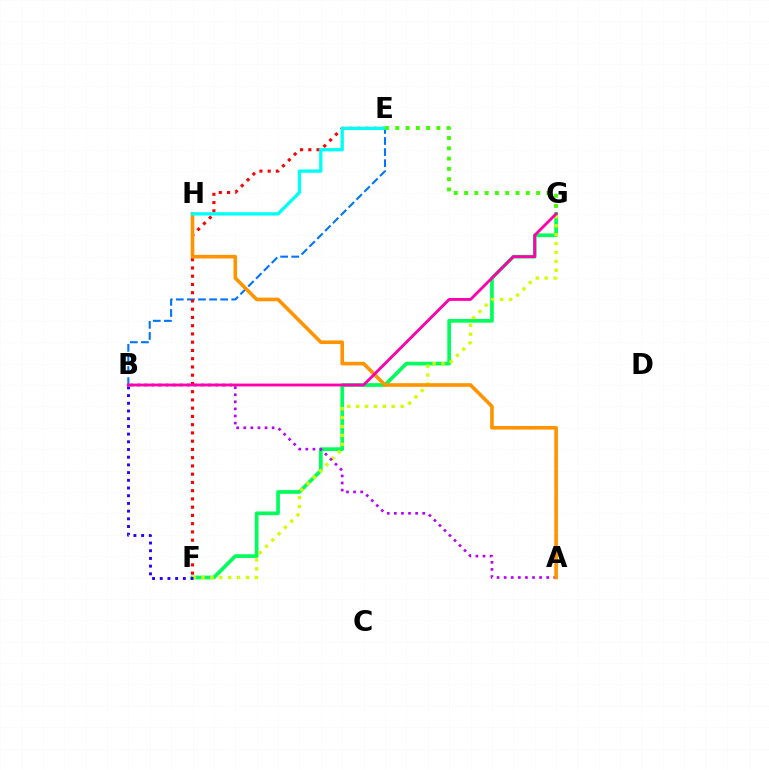{('F', 'G'): [{'color': '#00ff5c', 'line_style': 'solid', 'thickness': 2.66}, {'color': '#d1ff00', 'line_style': 'dotted', 'thickness': 2.42}], ('B', 'E'): [{'color': '#0074ff', 'line_style': 'dashed', 'thickness': 1.51}], ('A', 'B'): [{'color': '#b900ff', 'line_style': 'dotted', 'thickness': 1.93}], ('E', 'F'): [{'color': '#ff0000', 'line_style': 'dotted', 'thickness': 2.24}], ('A', 'H'): [{'color': '#ff9400', 'line_style': 'solid', 'thickness': 2.6}], ('E', 'H'): [{'color': '#00fff6', 'line_style': 'solid', 'thickness': 2.39}], ('B', 'F'): [{'color': '#2500ff', 'line_style': 'dotted', 'thickness': 2.09}], ('E', 'G'): [{'color': '#3dff00', 'line_style': 'dotted', 'thickness': 2.8}], ('B', 'G'): [{'color': '#ff00ac', 'line_style': 'solid', 'thickness': 2.05}]}